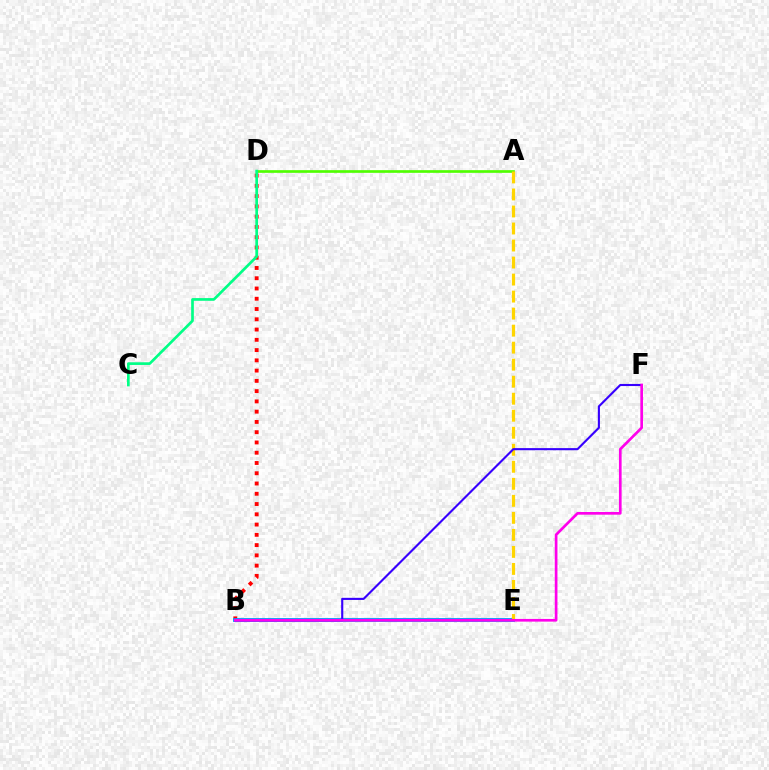{('B', 'D'): [{'color': '#ff0000', 'line_style': 'dotted', 'thickness': 2.79}], ('A', 'D'): [{'color': '#4fff00', 'line_style': 'solid', 'thickness': 1.92}], ('B', 'E'): [{'color': '#009eff', 'line_style': 'solid', 'thickness': 2.78}], ('A', 'E'): [{'color': '#ffd500', 'line_style': 'dashed', 'thickness': 2.31}], ('B', 'F'): [{'color': '#3700ff', 'line_style': 'solid', 'thickness': 1.53}, {'color': '#ff00ed', 'line_style': 'solid', 'thickness': 1.93}], ('C', 'D'): [{'color': '#00ff86', 'line_style': 'solid', 'thickness': 1.93}]}